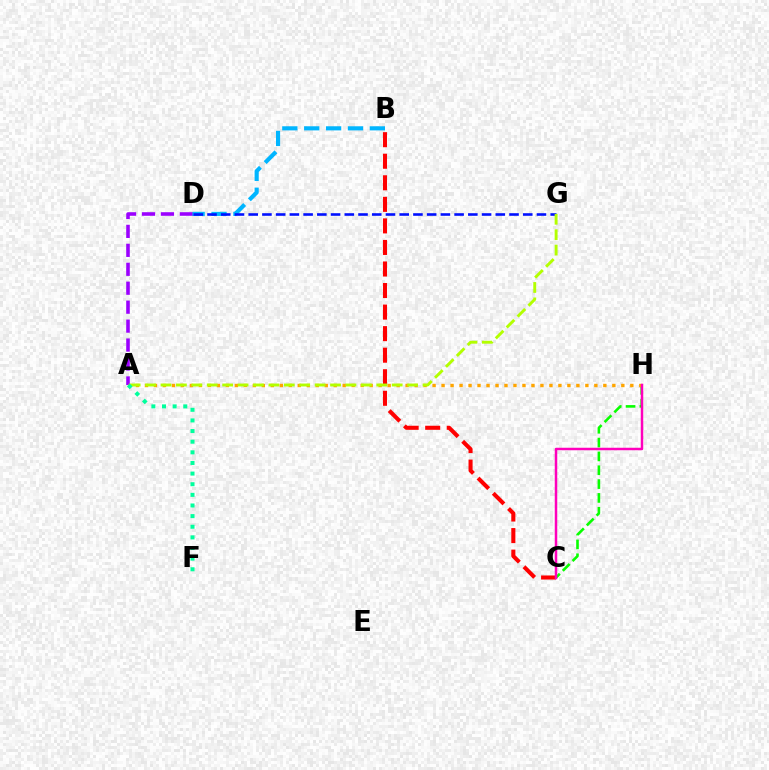{('A', 'D'): [{'color': '#9b00ff', 'line_style': 'dashed', 'thickness': 2.57}], ('C', 'H'): [{'color': '#08ff00', 'line_style': 'dashed', 'thickness': 1.88}, {'color': '#ff00bd', 'line_style': 'solid', 'thickness': 1.79}], ('B', 'D'): [{'color': '#00b5ff', 'line_style': 'dashed', 'thickness': 2.97}], ('A', 'H'): [{'color': '#ffa500', 'line_style': 'dotted', 'thickness': 2.44}], ('B', 'C'): [{'color': '#ff0000', 'line_style': 'dashed', 'thickness': 2.93}], ('D', 'G'): [{'color': '#0010ff', 'line_style': 'dashed', 'thickness': 1.86}], ('A', 'G'): [{'color': '#b3ff00', 'line_style': 'dashed', 'thickness': 2.09}], ('A', 'F'): [{'color': '#00ff9d', 'line_style': 'dotted', 'thickness': 2.89}]}